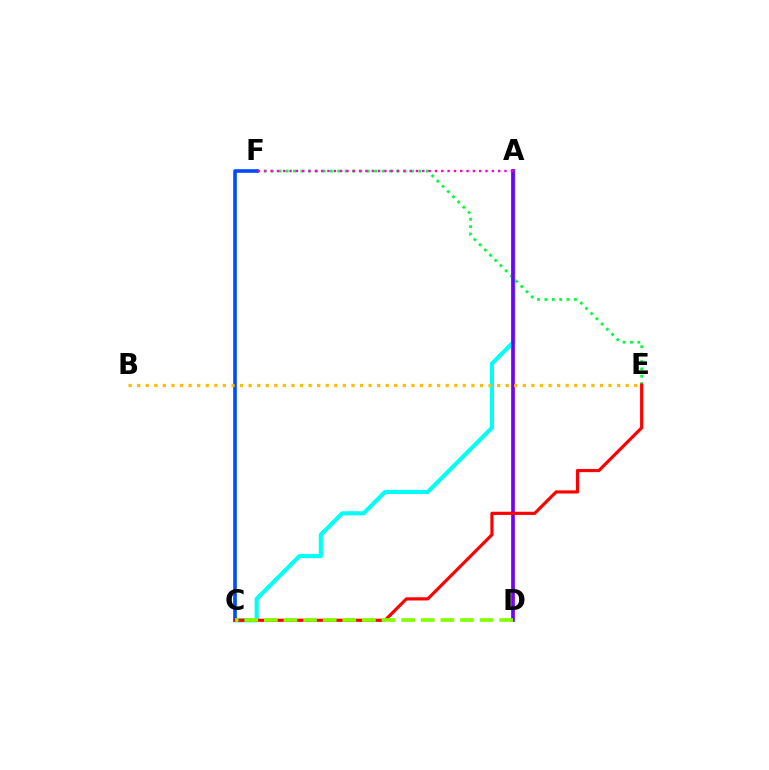{('E', 'F'): [{'color': '#00ff39', 'line_style': 'dotted', 'thickness': 2.0}], ('A', 'C'): [{'color': '#00fff6', 'line_style': 'solid', 'thickness': 2.95}], ('C', 'F'): [{'color': '#004bff', 'line_style': 'solid', 'thickness': 2.6}], ('A', 'D'): [{'color': '#7200ff', 'line_style': 'solid', 'thickness': 2.65}], ('C', 'E'): [{'color': '#ff0000', 'line_style': 'solid', 'thickness': 2.28}], ('C', 'D'): [{'color': '#84ff00', 'line_style': 'dashed', 'thickness': 2.66}], ('A', 'F'): [{'color': '#ff00cf', 'line_style': 'dotted', 'thickness': 1.72}], ('B', 'E'): [{'color': '#ffbd00', 'line_style': 'dotted', 'thickness': 2.33}]}